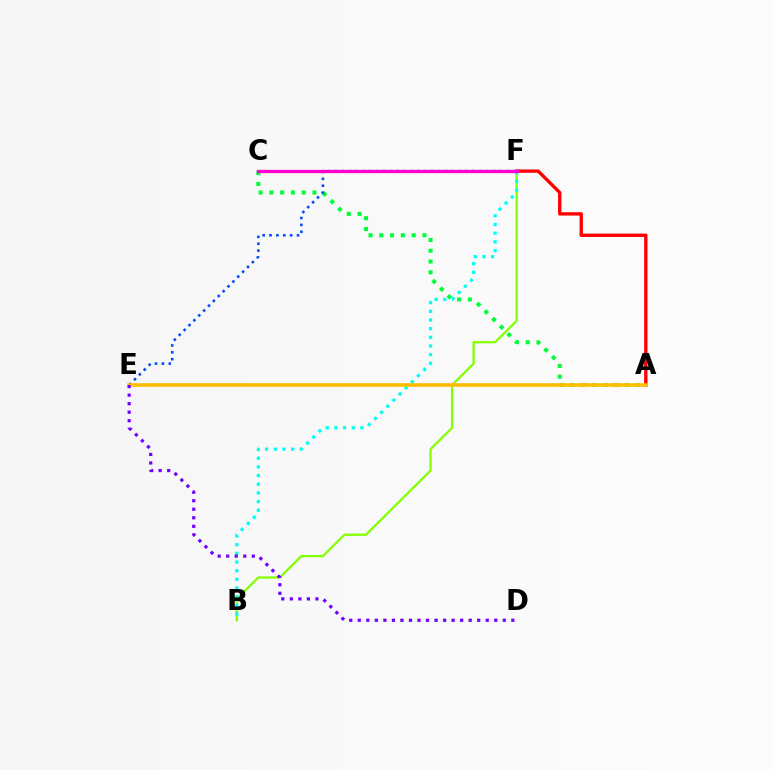{('B', 'F'): [{'color': '#84ff00', 'line_style': 'solid', 'thickness': 1.63}, {'color': '#00fff6', 'line_style': 'dotted', 'thickness': 2.36}], ('A', 'F'): [{'color': '#ff0000', 'line_style': 'solid', 'thickness': 2.41}], ('A', 'C'): [{'color': '#00ff39', 'line_style': 'dotted', 'thickness': 2.93}], ('E', 'F'): [{'color': '#004bff', 'line_style': 'dotted', 'thickness': 1.87}], ('C', 'F'): [{'color': '#ff00cf', 'line_style': 'solid', 'thickness': 2.39}], ('A', 'E'): [{'color': '#ffbd00', 'line_style': 'solid', 'thickness': 2.6}], ('D', 'E'): [{'color': '#7200ff', 'line_style': 'dotted', 'thickness': 2.32}]}